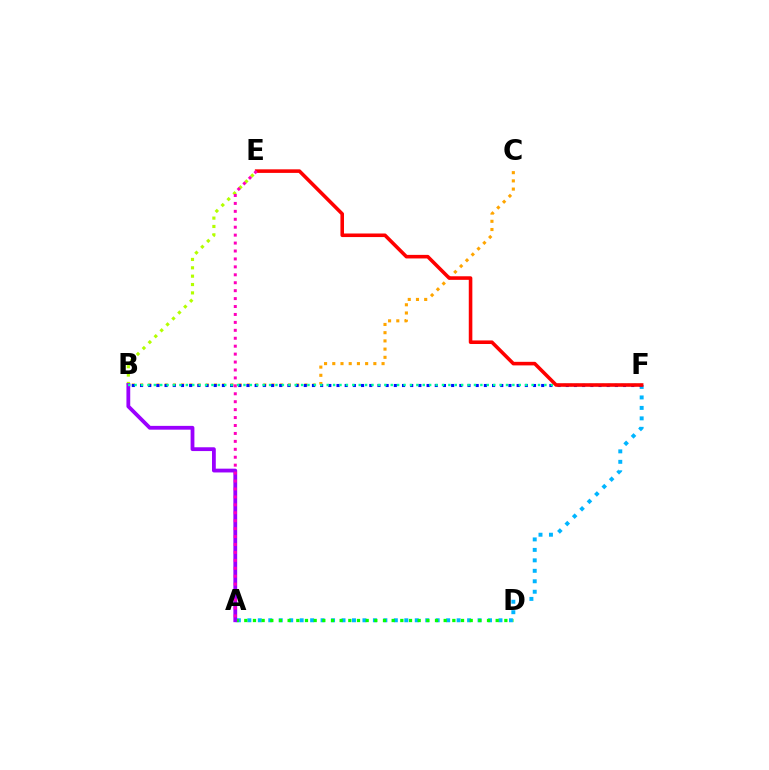{('A', 'F'): [{'color': '#00b5ff', 'line_style': 'dotted', 'thickness': 2.84}], ('B', 'E'): [{'color': '#b3ff00', 'line_style': 'dotted', 'thickness': 2.27}], ('B', 'C'): [{'color': '#ffa500', 'line_style': 'dotted', 'thickness': 2.23}], ('B', 'F'): [{'color': '#0010ff', 'line_style': 'dotted', 'thickness': 2.22}, {'color': '#00ff9d', 'line_style': 'dotted', 'thickness': 1.74}], ('A', 'D'): [{'color': '#08ff00', 'line_style': 'dotted', 'thickness': 2.36}], ('A', 'B'): [{'color': '#9b00ff', 'line_style': 'solid', 'thickness': 2.73}], ('E', 'F'): [{'color': '#ff0000', 'line_style': 'solid', 'thickness': 2.57}], ('A', 'E'): [{'color': '#ff00bd', 'line_style': 'dotted', 'thickness': 2.16}]}